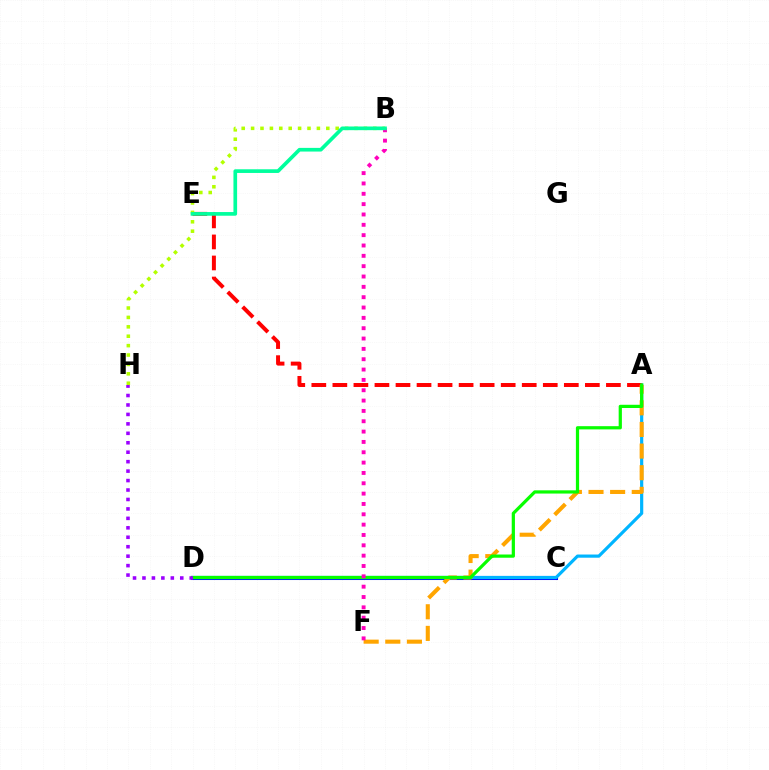{('C', 'D'): [{'color': '#0010ff', 'line_style': 'solid', 'thickness': 2.91}], ('A', 'D'): [{'color': '#00b5ff', 'line_style': 'solid', 'thickness': 2.29}, {'color': '#08ff00', 'line_style': 'solid', 'thickness': 2.32}], ('A', 'E'): [{'color': '#ff0000', 'line_style': 'dashed', 'thickness': 2.86}], ('A', 'F'): [{'color': '#ffa500', 'line_style': 'dashed', 'thickness': 2.94}], ('B', 'H'): [{'color': '#b3ff00', 'line_style': 'dotted', 'thickness': 2.55}], ('B', 'F'): [{'color': '#ff00bd', 'line_style': 'dotted', 'thickness': 2.81}], ('D', 'H'): [{'color': '#9b00ff', 'line_style': 'dotted', 'thickness': 2.57}], ('B', 'E'): [{'color': '#00ff9d', 'line_style': 'solid', 'thickness': 2.64}]}